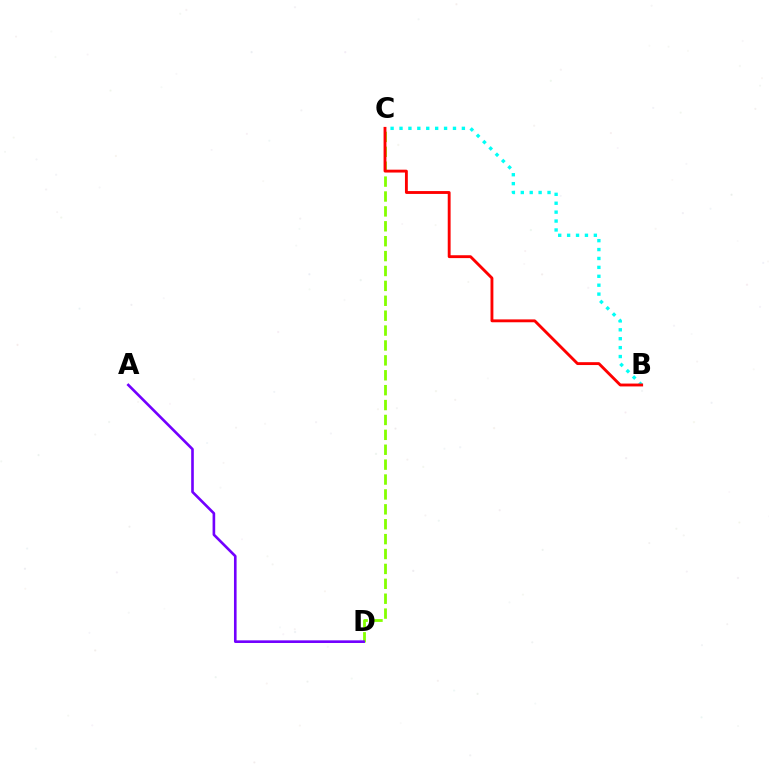{('C', 'D'): [{'color': '#84ff00', 'line_style': 'dashed', 'thickness': 2.02}], ('B', 'C'): [{'color': '#00fff6', 'line_style': 'dotted', 'thickness': 2.42}, {'color': '#ff0000', 'line_style': 'solid', 'thickness': 2.06}], ('A', 'D'): [{'color': '#7200ff', 'line_style': 'solid', 'thickness': 1.89}]}